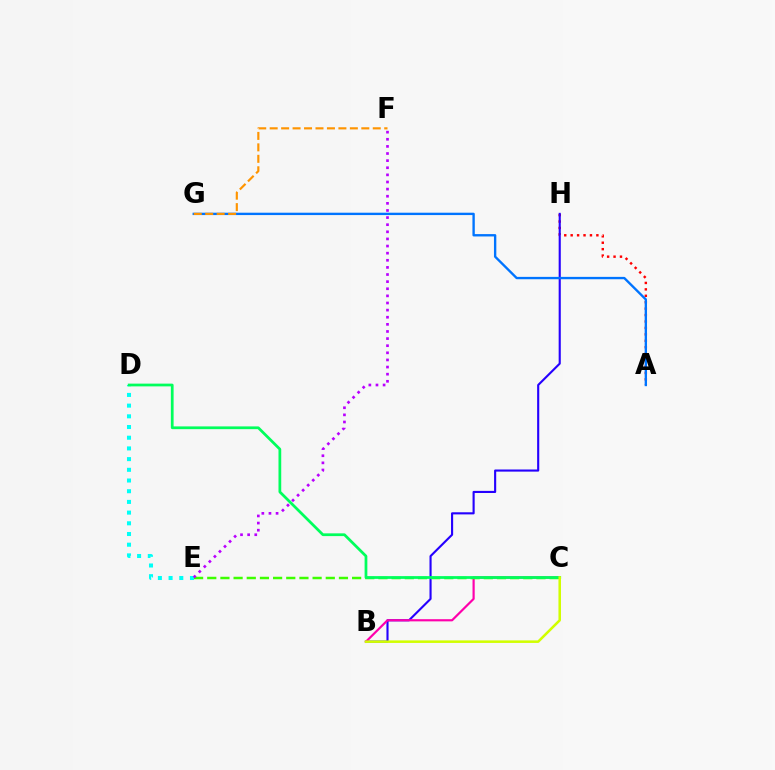{('D', 'E'): [{'color': '#00fff6', 'line_style': 'dotted', 'thickness': 2.91}], ('A', 'H'): [{'color': '#ff0000', 'line_style': 'dotted', 'thickness': 1.75}], ('B', 'H'): [{'color': '#2500ff', 'line_style': 'solid', 'thickness': 1.53}], ('A', 'G'): [{'color': '#0074ff', 'line_style': 'solid', 'thickness': 1.7}], ('B', 'C'): [{'color': '#ff00ac', 'line_style': 'solid', 'thickness': 1.57}, {'color': '#d1ff00', 'line_style': 'solid', 'thickness': 1.83}], ('C', 'E'): [{'color': '#3dff00', 'line_style': 'dashed', 'thickness': 1.79}], ('F', 'G'): [{'color': '#ff9400', 'line_style': 'dashed', 'thickness': 1.56}], ('E', 'F'): [{'color': '#b900ff', 'line_style': 'dotted', 'thickness': 1.93}], ('C', 'D'): [{'color': '#00ff5c', 'line_style': 'solid', 'thickness': 1.98}]}